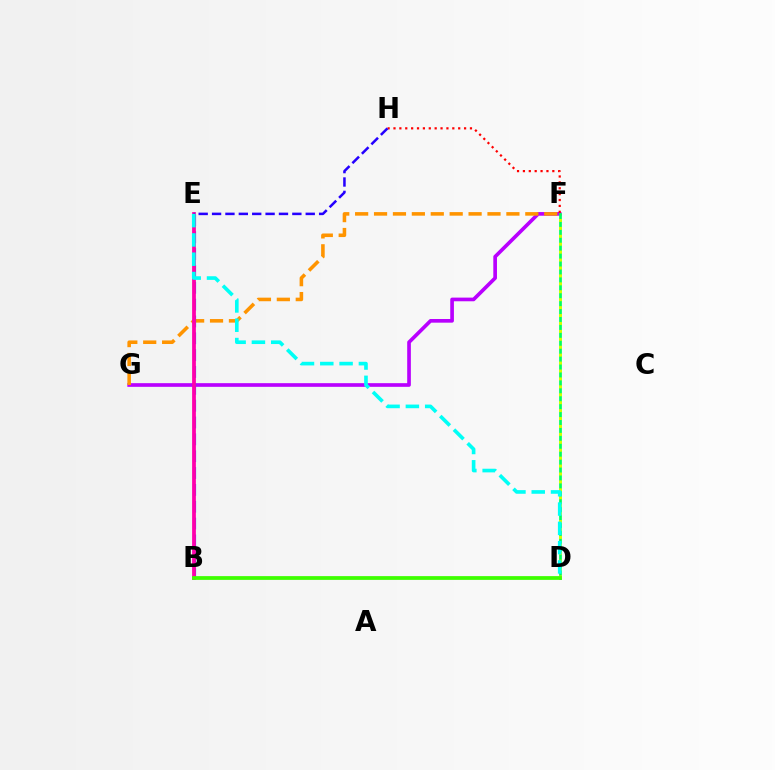{('F', 'G'): [{'color': '#b900ff', 'line_style': 'solid', 'thickness': 2.64}, {'color': '#ff9400', 'line_style': 'dashed', 'thickness': 2.57}], ('B', 'E'): [{'color': '#0074ff', 'line_style': 'dashed', 'thickness': 2.29}, {'color': '#ff00ac', 'line_style': 'solid', 'thickness': 2.71}], ('D', 'F'): [{'color': '#00ff5c', 'line_style': 'solid', 'thickness': 1.96}, {'color': '#d1ff00', 'line_style': 'dotted', 'thickness': 2.15}], ('F', 'H'): [{'color': '#ff0000', 'line_style': 'dotted', 'thickness': 1.6}], ('E', 'H'): [{'color': '#2500ff', 'line_style': 'dashed', 'thickness': 1.82}], ('D', 'E'): [{'color': '#00fff6', 'line_style': 'dashed', 'thickness': 2.62}], ('B', 'D'): [{'color': '#3dff00', 'line_style': 'solid', 'thickness': 2.7}]}